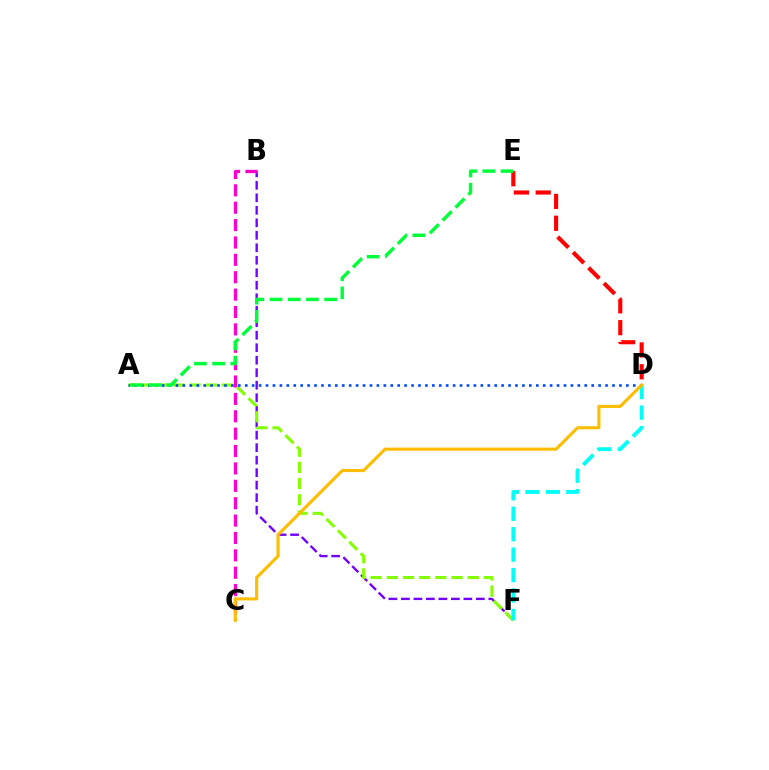{('B', 'F'): [{'color': '#7200ff', 'line_style': 'dashed', 'thickness': 1.7}], ('B', 'C'): [{'color': '#ff00cf', 'line_style': 'dashed', 'thickness': 2.36}], ('A', 'F'): [{'color': '#84ff00', 'line_style': 'dashed', 'thickness': 2.2}], ('A', 'D'): [{'color': '#004bff', 'line_style': 'dotted', 'thickness': 1.88}], ('D', 'F'): [{'color': '#00fff6', 'line_style': 'dashed', 'thickness': 2.78}], ('D', 'E'): [{'color': '#ff0000', 'line_style': 'dashed', 'thickness': 2.97}], ('A', 'E'): [{'color': '#00ff39', 'line_style': 'dashed', 'thickness': 2.47}], ('C', 'D'): [{'color': '#ffbd00', 'line_style': 'solid', 'thickness': 2.24}]}